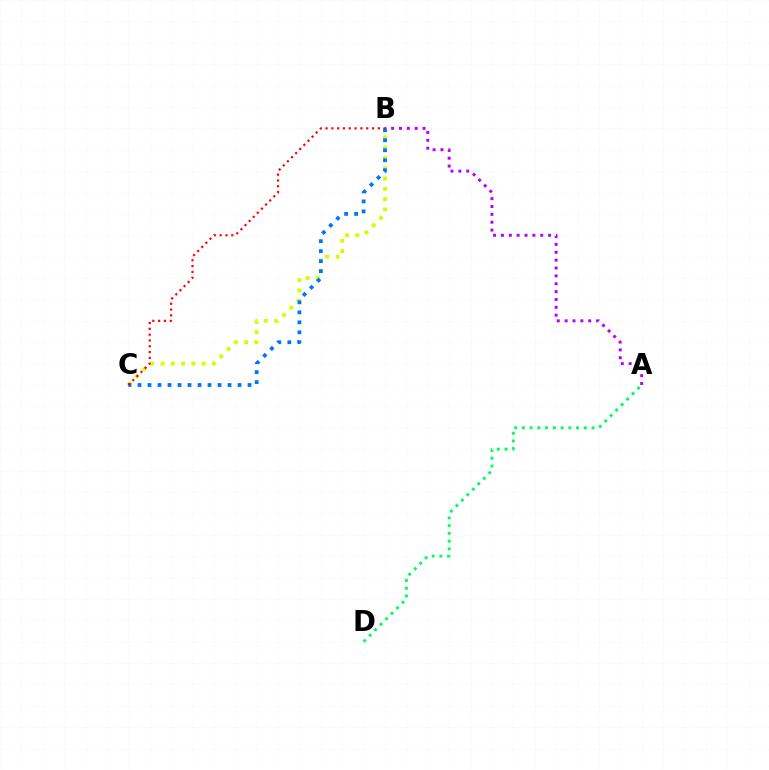{('A', 'D'): [{'color': '#00ff5c', 'line_style': 'dotted', 'thickness': 2.1}], ('B', 'C'): [{'color': '#d1ff00', 'line_style': 'dotted', 'thickness': 2.79}, {'color': '#0074ff', 'line_style': 'dotted', 'thickness': 2.72}, {'color': '#ff0000', 'line_style': 'dotted', 'thickness': 1.58}], ('A', 'B'): [{'color': '#b900ff', 'line_style': 'dotted', 'thickness': 2.13}]}